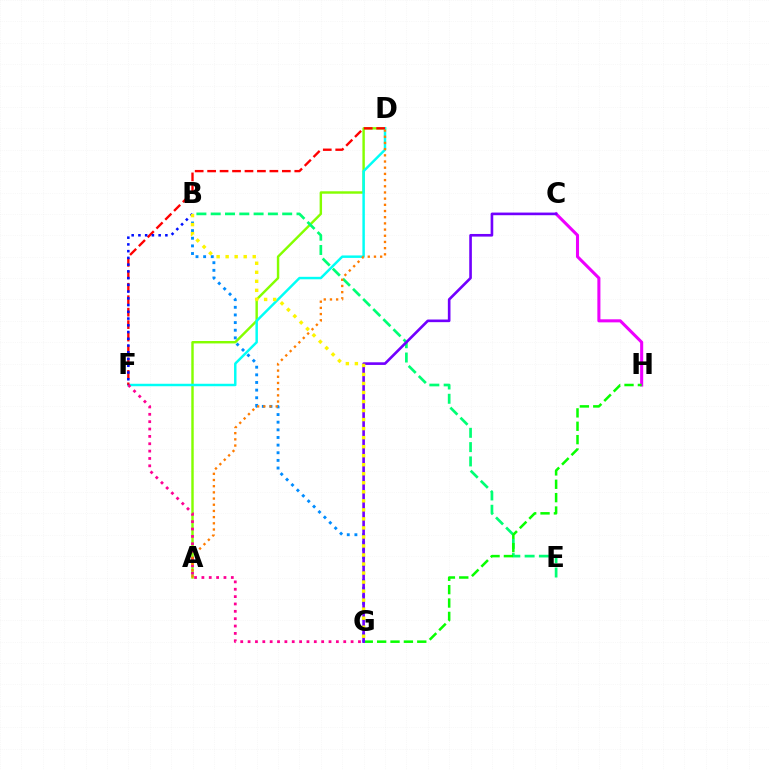{('A', 'D'): [{'color': '#84ff00', 'line_style': 'solid', 'thickness': 1.75}, {'color': '#ff7c00', 'line_style': 'dotted', 'thickness': 1.68}], ('D', 'F'): [{'color': '#00fff6', 'line_style': 'solid', 'thickness': 1.78}, {'color': '#ff0000', 'line_style': 'dashed', 'thickness': 1.69}], ('C', 'H'): [{'color': '#ee00ff', 'line_style': 'solid', 'thickness': 2.2}], ('B', 'E'): [{'color': '#00ff74', 'line_style': 'dashed', 'thickness': 1.94}], ('G', 'H'): [{'color': '#08ff00', 'line_style': 'dashed', 'thickness': 1.82}], ('B', 'F'): [{'color': '#0010ff', 'line_style': 'dotted', 'thickness': 1.83}], ('B', 'G'): [{'color': '#008cff', 'line_style': 'dotted', 'thickness': 2.08}, {'color': '#fcf500', 'line_style': 'dotted', 'thickness': 2.45}], ('F', 'G'): [{'color': '#ff0094', 'line_style': 'dotted', 'thickness': 2.0}], ('C', 'G'): [{'color': '#7200ff', 'line_style': 'solid', 'thickness': 1.9}]}